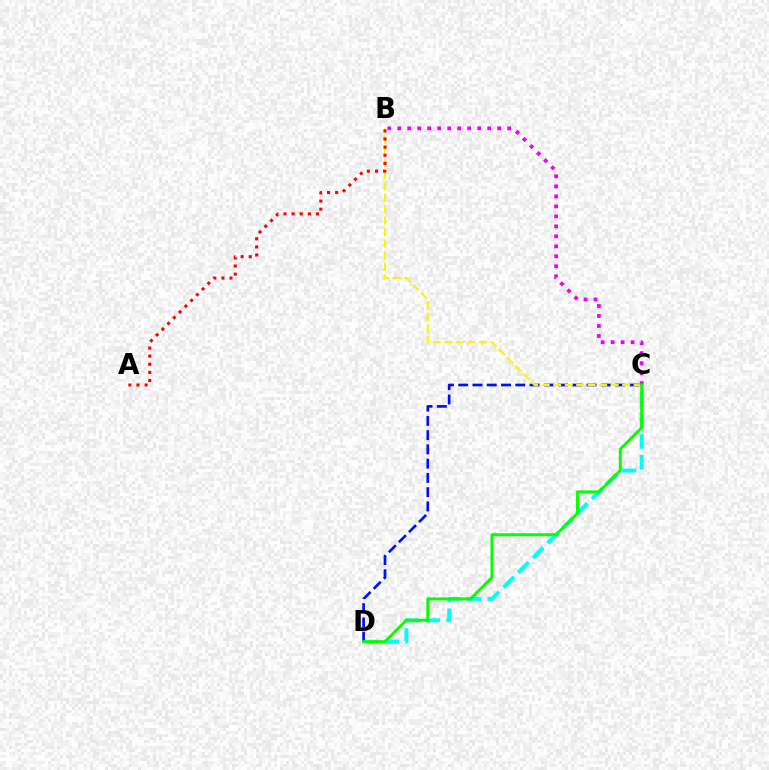{('C', 'D'): [{'color': '#00fff6', 'line_style': 'dashed', 'thickness': 2.83}, {'color': '#0010ff', 'line_style': 'dashed', 'thickness': 1.94}, {'color': '#08ff00', 'line_style': 'solid', 'thickness': 2.13}], ('B', 'C'): [{'color': '#fcf500', 'line_style': 'dashed', 'thickness': 1.56}, {'color': '#ee00ff', 'line_style': 'dotted', 'thickness': 2.71}], ('A', 'B'): [{'color': '#ff0000', 'line_style': 'dotted', 'thickness': 2.21}]}